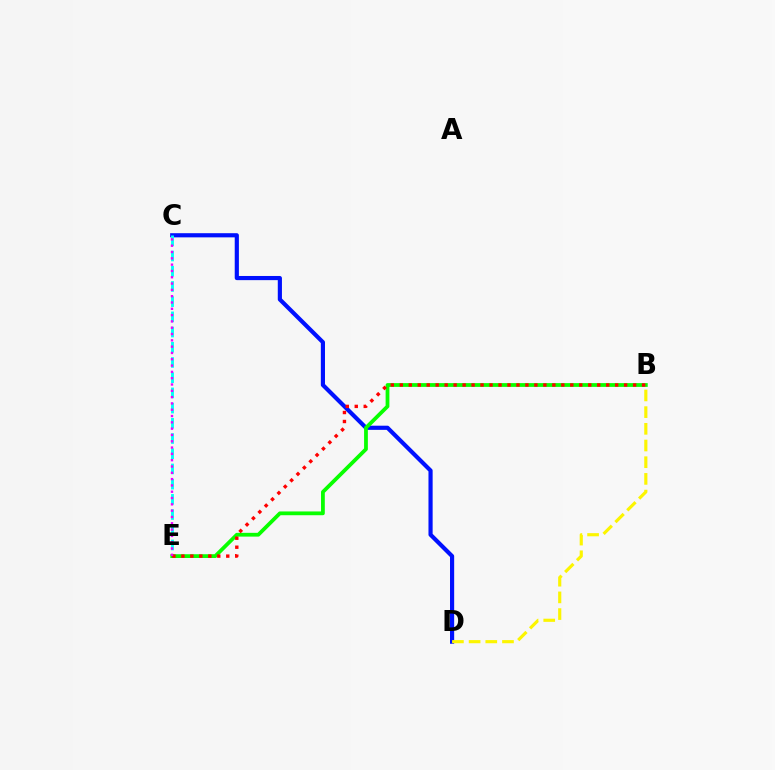{('C', 'D'): [{'color': '#0010ff', 'line_style': 'solid', 'thickness': 2.99}], ('C', 'E'): [{'color': '#00fff6', 'line_style': 'dashed', 'thickness': 2.07}, {'color': '#ee00ff', 'line_style': 'dotted', 'thickness': 1.71}], ('B', 'E'): [{'color': '#08ff00', 'line_style': 'solid', 'thickness': 2.72}, {'color': '#ff0000', 'line_style': 'dotted', 'thickness': 2.44}], ('B', 'D'): [{'color': '#fcf500', 'line_style': 'dashed', 'thickness': 2.27}]}